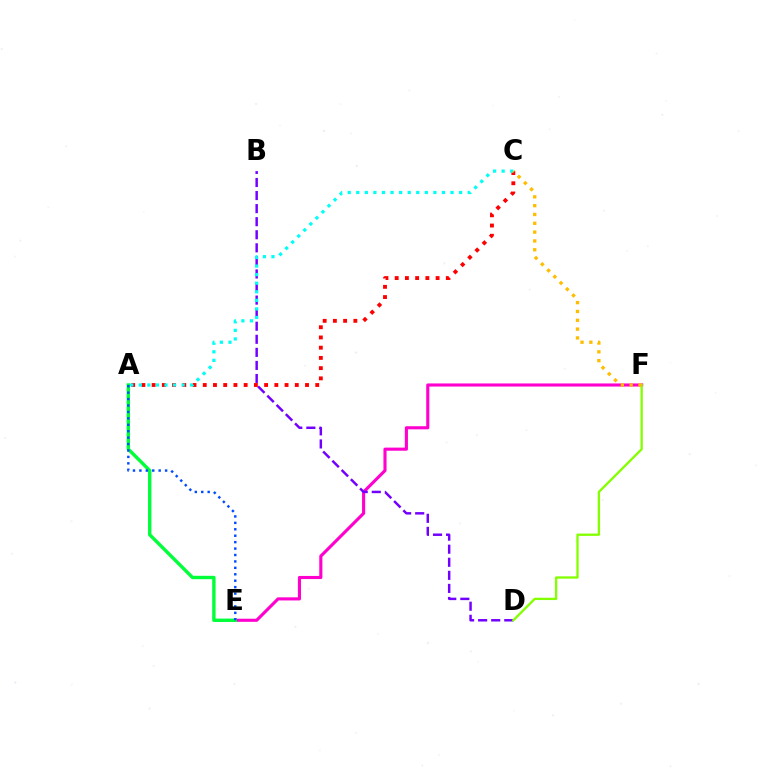{('E', 'F'): [{'color': '#ff00cf', 'line_style': 'solid', 'thickness': 2.24}], ('B', 'D'): [{'color': '#7200ff', 'line_style': 'dashed', 'thickness': 1.78}], ('A', 'E'): [{'color': '#00ff39', 'line_style': 'solid', 'thickness': 2.44}, {'color': '#004bff', 'line_style': 'dotted', 'thickness': 1.75}], ('D', 'F'): [{'color': '#84ff00', 'line_style': 'solid', 'thickness': 1.66}], ('A', 'C'): [{'color': '#ff0000', 'line_style': 'dotted', 'thickness': 2.78}, {'color': '#00fff6', 'line_style': 'dotted', 'thickness': 2.33}], ('C', 'F'): [{'color': '#ffbd00', 'line_style': 'dotted', 'thickness': 2.4}]}